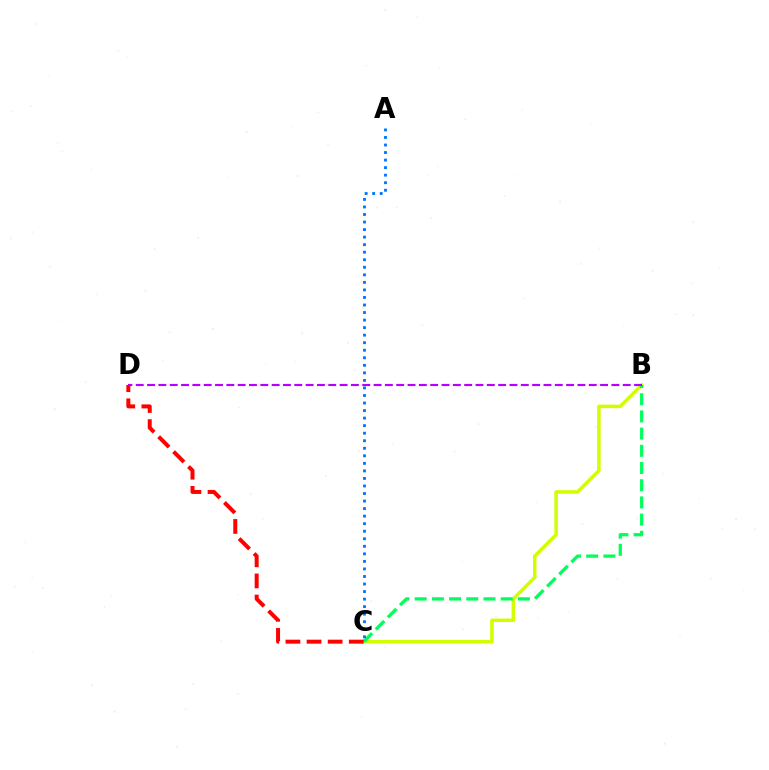{('B', 'C'): [{'color': '#d1ff00', 'line_style': 'solid', 'thickness': 2.53}, {'color': '#00ff5c', 'line_style': 'dashed', 'thickness': 2.34}], ('B', 'D'): [{'color': '#b900ff', 'line_style': 'dashed', 'thickness': 1.54}], ('C', 'D'): [{'color': '#ff0000', 'line_style': 'dashed', 'thickness': 2.87}], ('A', 'C'): [{'color': '#0074ff', 'line_style': 'dotted', 'thickness': 2.05}]}